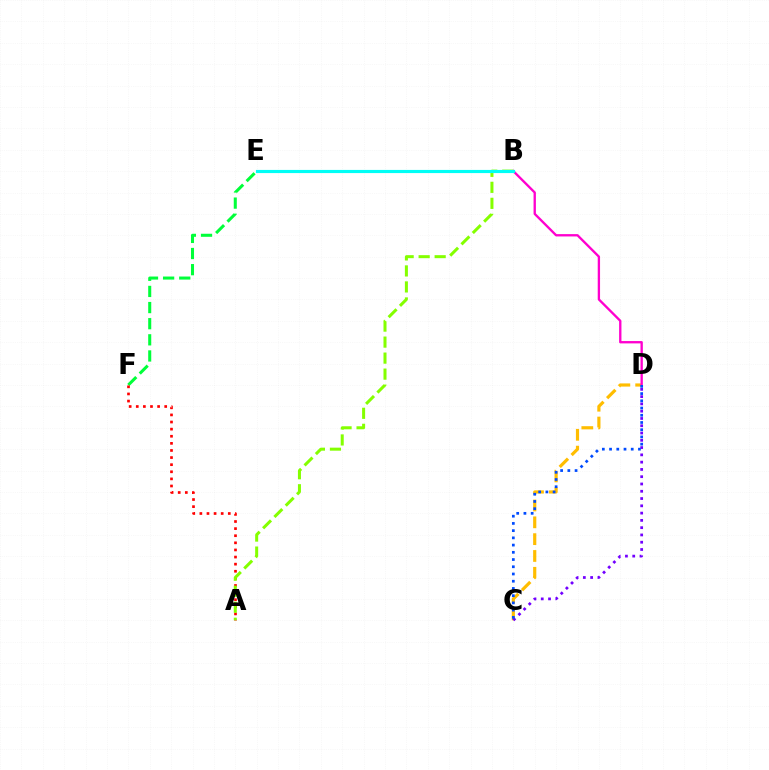{('E', 'F'): [{'color': '#00ff39', 'line_style': 'dashed', 'thickness': 2.19}], ('C', 'D'): [{'color': '#ffbd00', 'line_style': 'dashed', 'thickness': 2.29}, {'color': '#7200ff', 'line_style': 'dotted', 'thickness': 1.98}, {'color': '#004bff', 'line_style': 'dotted', 'thickness': 1.96}], ('A', 'F'): [{'color': '#ff0000', 'line_style': 'dotted', 'thickness': 1.93}], ('A', 'B'): [{'color': '#84ff00', 'line_style': 'dashed', 'thickness': 2.17}], ('B', 'D'): [{'color': '#ff00cf', 'line_style': 'solid', 'thickness': 1.68}], ('B', 'E'): [{'color': '#00fff6', 'line_style': 'solid', 'thickness': 2.27}]}